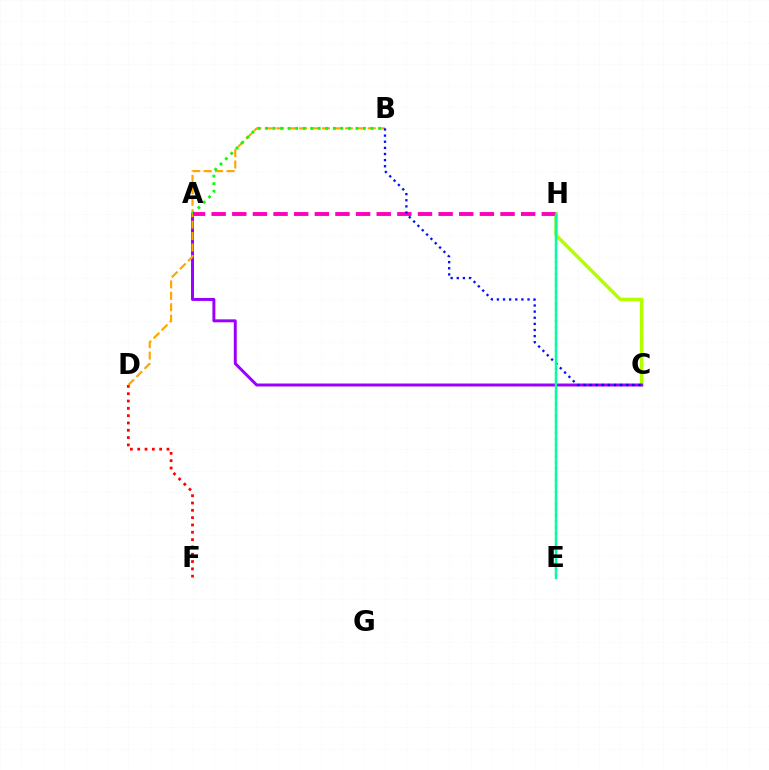{('C', 'H'): [{'color': '#b3ff00', 'line_style': 'solid', 'thickness': 2.56}], ('E', 'H'): [{'color': '#00b5ff', 'line_style': 'dotted', 'thickness': 1.6}, {'color': '#00ff9d', 'line_style': 'solid', 'thickness': 1.75}], ('D', 'F'): [{'color': '#ff0000', 'line_style': 'dotted', 'thickness': 1.99}], ('A', 'C'): [{'color': '#9b00ff', 'line_style': 'solid', 'thickness': 2.14}], ('B', 'D'): [{'color': '#ffa500', 'line_style': 'dashed', 'thickness': 1.55}], ('A', 'B'): [{'color': '#08ff00', 'line_style': 'dotted', 'thickness': 2.05}], ('A', 'H'): [{'color': '#ff00bd', 'line_style': 'dashed', 'thickness': 2.8}], ('B', 'C'): [{'color': '#0010ff', 'line_style': 'dotted', 'thickness': 1.66}]}